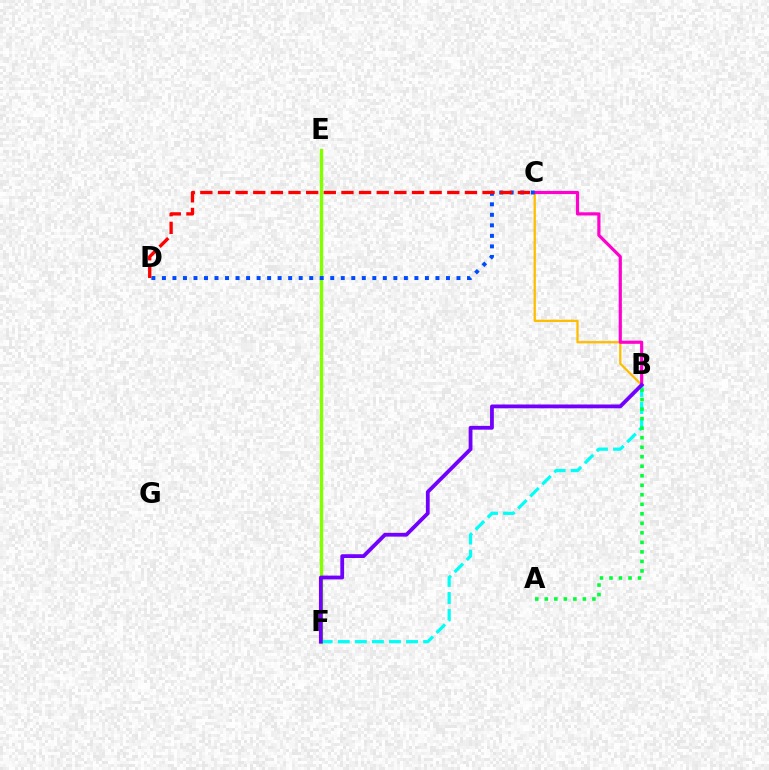{('B', 'C'): [{'color': '#ffbd00', 'line_style': 'solid', 'thickness': 1.64}, {'color': '#ff00cf', 'line_style': 'solid', 'thickness': 2.29}], ('E', 'F'): [{'color': '#84ff00', 'line_style': 'solid', 'thickness': 2.47}], ('B', 'F'): [{'color': '#00fff6', 'line_style': 'dashed', 'thickness': 2.32}, {'color': '#7200ff', 'line_style': 'solid', 'thickness': 2.73}], ('C', 'D'): [{'color': '#004bff', 'line_style': 'dotted', 'thickness': 2.86}, {'color': '#ff0000', 'line_style': 'dashed', 'thickness': 2.4}], ('A', 'B'): [{'color': '#00ff39', 'line_style': 'dotted', 'thickness': 2.59}]}